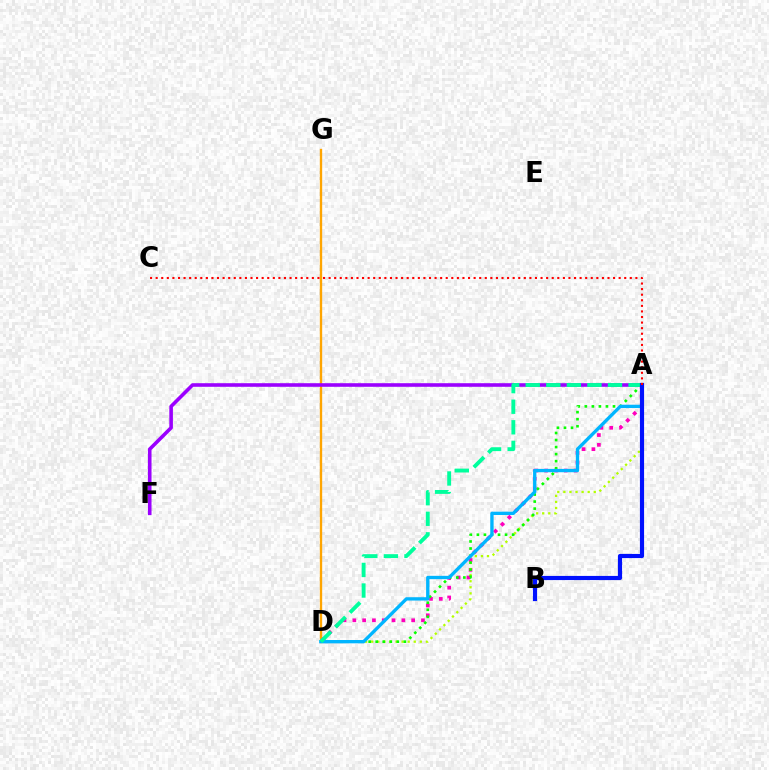{('D', 'G'): [{'color': '#ffa500', 'line_style': 'solid', 'thickness': 1.69}], ('A', 'D'): [{'color': '#ff00bd', 'line_style': 'dotted', 'thickness': 2.66}, {'color': '#b3ff00', 'line_style': 'dotted', 'thickness': 1.65}, {'color': '#08ff00', 'line_style': 'dotted', 'thickness': 1.91}, {'color': '#00b5ff', 'line_style': 'solid', 'thickness': 2.4}, {'color': '#00ff9d', 'line_style': 'dashed', 'thickness': 2.79}], ('A', 'F'): [{'color': '#9b00ff', 'line_style': 'solid', 'thickness': 2.59}], ('A', 'B'): [{'color': '#0010ff', 'line_style': 'solid', 'thickness': 2.99}], ('A', 'C'): [{'color': '#ff0000', 'line_style': 'dotted', 'thickness': 1.52}]}